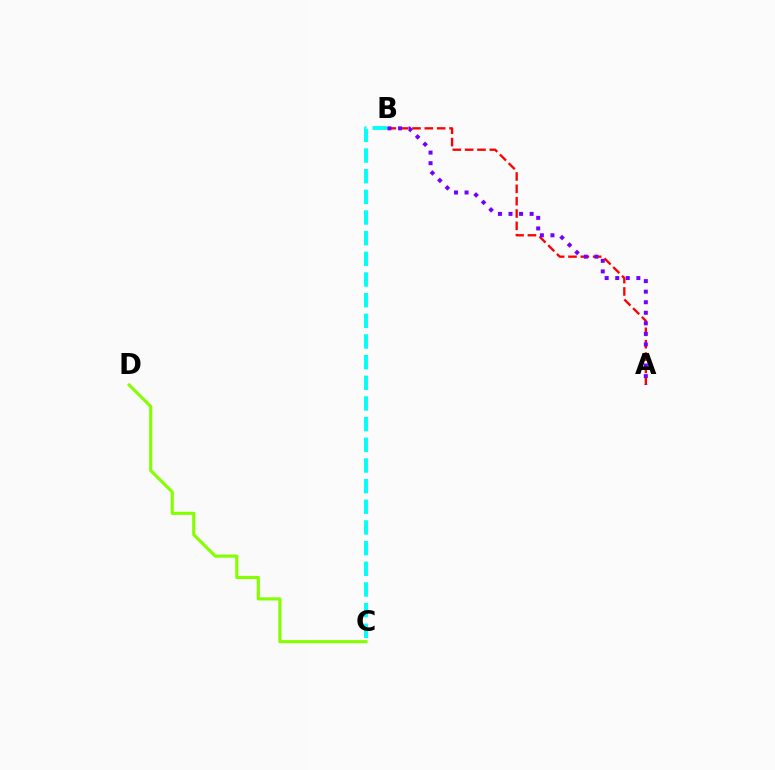{('A', 'B'): [{'color': '#ff0000', 'line_style': 'dashed', 'thickness': 1.68}, {'color': '#7200ff', 'line_style': 'dotted', 'thickness': 2.87}], ('C', 'D'): [{'color': '#84ff00', 'line_style': 'solid', 'thickness': 2.25}], ('B', 'C'): [{'color': '#00fff6', 'line_style': 'dashed', 'thickness': 2.81}]}